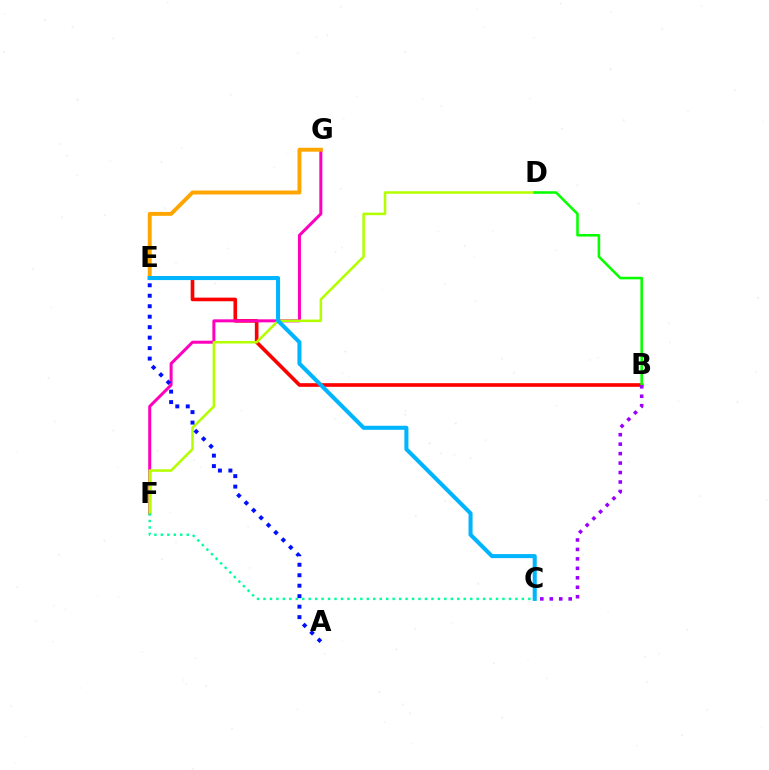{('B', 'E'): [{'color': '#ff0000', 'line_style': 'solid', 'thickness': 2.61}], ('F', 'G'): [{'color': '#ff00bd', 'line_style': 'solid', 'thickness': 2.17}], ('E', 'G'): [{'color': '#ffa500', 'line_style': 'solid', 'thickness': 2.82}], ('D', 'F'): [{'color': '#b3ff00', 'line_style': 'solid', 'thickness': 1.83}], ('C', 'E'): [{'color': '#00b5ff', 'line_style': 'solid', 'thickness': 2.91}], ('B', 'D'): [{'color': '#08ff00', 'line_style': 'solid', 'thickness': 1.85}], ('A', 'E'): [{'color': '#0010ff', 'line_style': 'dotted', 'thickness': 2.85}], ('B', 'C'): [{'color': '#9b00ff', 'line_style': 'dotted', 'thickness': 2.57}], ('C', 'F'): [{'color': '#00ff9d', 'line_style': 'dotted', 'thickness': 1.76}]}